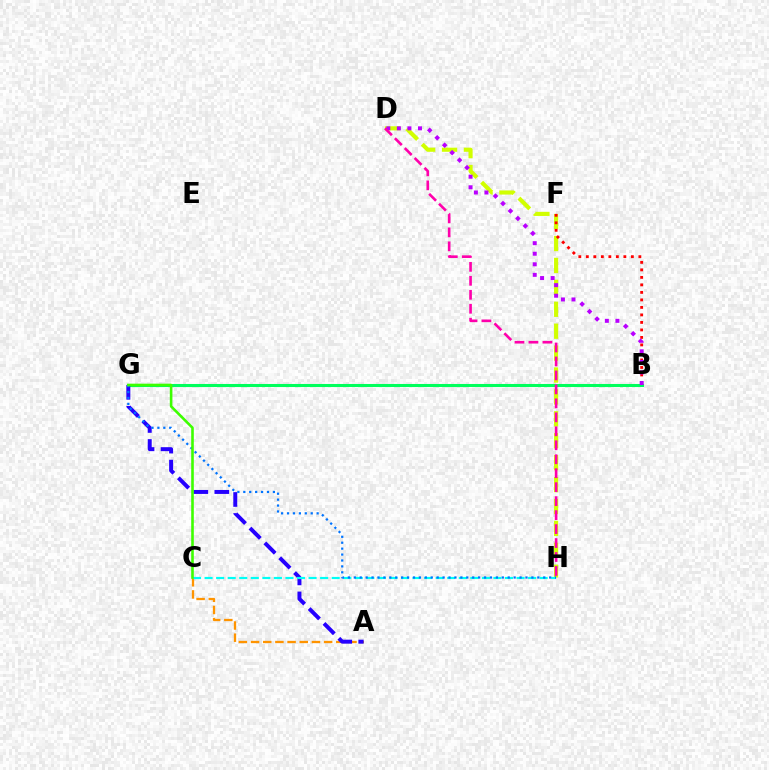{('A', 'C'): [{'color': '#ff9400', 'line_style': 'dashed', 'thickness': 1.65}], ('D', 'H'): [{'color': '#d1ff00', 'line_style': 'dashed', 'thickness': 2.98}, {'color': '#ff00ac', 'line_style': 'dashed', 'thickness': 1.9}], ('B', 'G'): [{'color': '#00ff5c', 'line_style': 'solid', 'thickness': 2.21}], ('A', 'G'): [{'color': '#2500ff', 'line_style': 'dashed', 'thickness': 2.85}], ('B', 'F'): [{'color': '#ff0000', 'line_style': 'dotted', 'thickness': 2.04}], ('C', 'H'): [{'color': '#00fff6', 'line_style': 'dashed', 'thickness': 1.57}], ('B', 'D'): [{'color': '#b900ff', 'line_style': 'dotted', 'thickness': 2.87}], ('G', 'H'): [{'color': '#0074ff', 'line_style': 'dotted', 'thickness': 1.61}], ('C', 'G'): [{'color': '#3dff00', 'line_style': 'solid', 'thickness': 1.87}]}